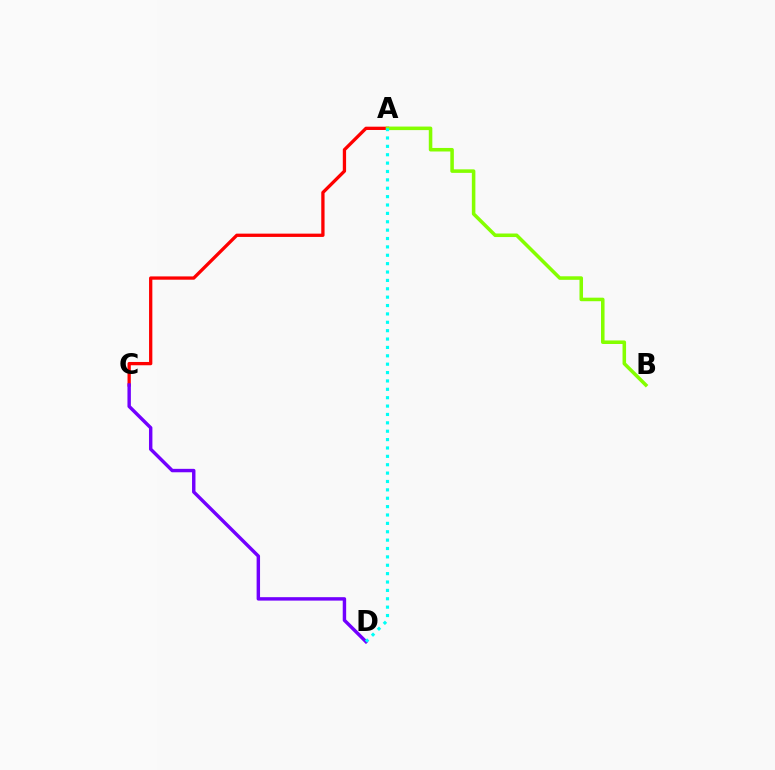{('A', 'C'): [{'color': '#ff0000', 'line_style': 'solid', 'thickness': 2.37}], ('A', 'B'): [{'color': '#84ff00', 'line_style': 'solid', 'thickness': 2.55}], ('C', 'D'): [{'color': '#7200ff', 'line_style': 'solid', 'thickness': 2.47}], ('A', 'D'): [{'color': '#00fff6', 'line_style': 'dotted', 'thickness': 2.28}]}